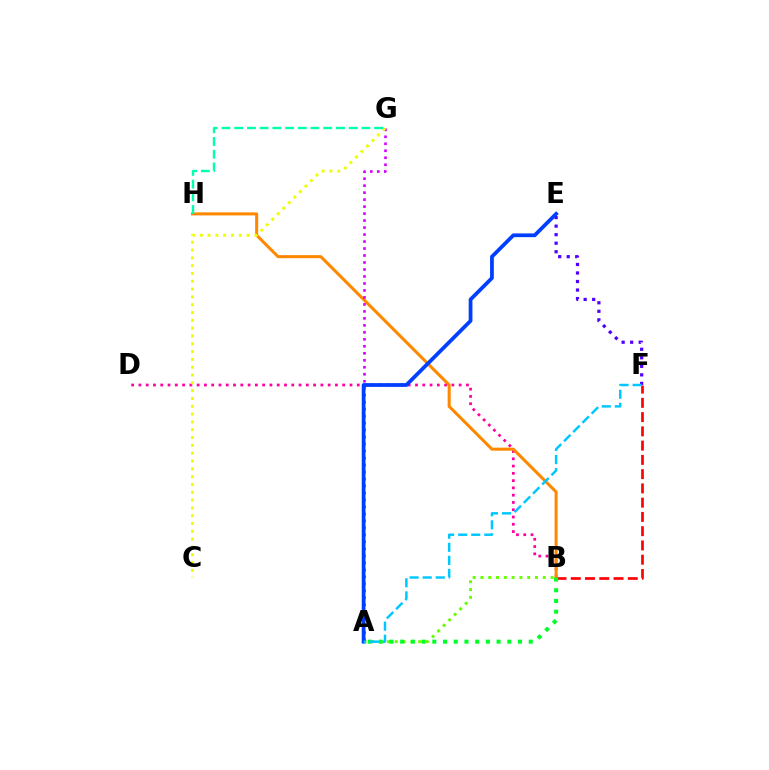{('B', 'F'): [{'color': '#ff0000', 'line_style': 'dashed', 'thickness': 1.94}], ('A', 'B'): [{'color': '#66ff00', 'line_style': 'dotted', 'thickness': 2.12}, {'color': '#00ff27', 'line_style': 'dotted', 'thickness': 2.91}], ('E', 'F'): [{'color': '#4f00ff', 'line_style': 'dotted', 'thickness': 2.32}], ('B', 'D'): [{'color': '#ff00a0', 'line_style': 'dotted', 'thickness': 1.98}], ('B', 'H'): [{'color': '#ff8800', 'line_style': 'solid', 'thickness': 2.19}], ('A', 'G'): [{'color': '#d600ff', 'line_style': 'dotted', 'thickness': 1.9}], ('A', 'E'): [{'color': '#003fff', 'line_style': 'solid', 'thickness': 2.7}], ('C', 'G'): [{'color': '#eeff00', 'line_style': 'dotted', 'thickness': 2.12}], ('G', 'H'): [{'color': '#00ffaf', 'line_style': 'dashed', 'thickness': 1.73}], ('A', 'F'): [{'color': '#00c7ff', 'line_style': 'dashed', 'thickness': 1.77}]}